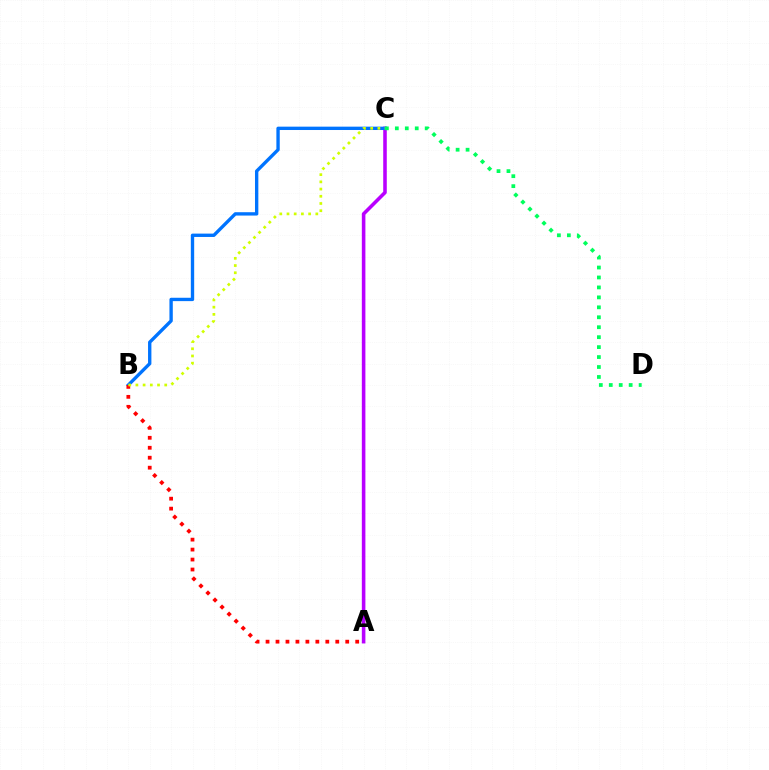{('A', 'C'): [{'color': '#b900ff', 'line_style': 'solid', 'thickness': 2.57}], ('B', 'C'): [{'color': '#0074ff', 'line_style': 'solid', 'thickness': 2.42}, {'color': '#d1ff00', 'line_style': 'dotted', 'thickness': 1.96}], ('A', 'B'): [{'color': '#ff0000', 'line_style': 'dotted', 'thickness': 2.71}], ('C', 'D'): [{'color': '#00ff5c', 'line_style': 'dotted', 'thickness': 2.7}]}